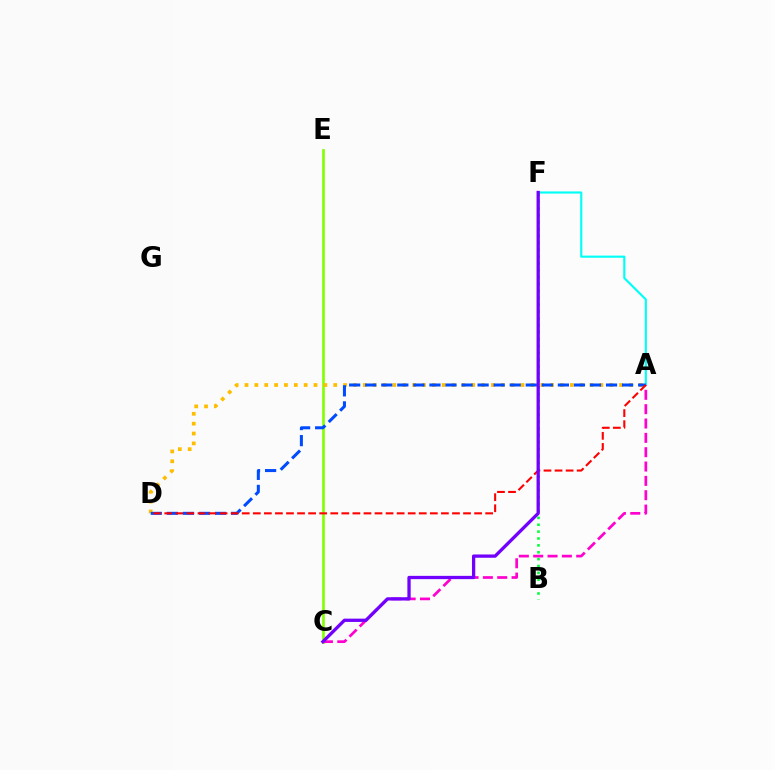{('A', 'F'): [{'color': '#00fff6', 'line_style': 'solid', 'thickness': 1.54}], ('C', 'E'): [{'color': '#84ff00', 'line_style': 'solid', 'thickness': 1.93}], ('A', 'D'): [{'color': '#ffbd00', 'line_style': 'dotted', 'thickness': 2.68}, {'color': '#004bff', 'line_style': 'dashed', 'thickness': 2.18}, {'color': '#ff0000', 'line_style': 'dashed', 'thickness': 1.5}], ('B', 'F'): [{'color': '#00ff39', 'line_style': 'dotted', 'thickness': 1.87}], ('A', 'C'): [{'color': '#ff00cf', 'line_style': 'dashed', 'thickness': 1.95}], ('C', 'F'): [{'color': '#7200ff', 'line_style': 'solid', 'thickness': 2.37}]}